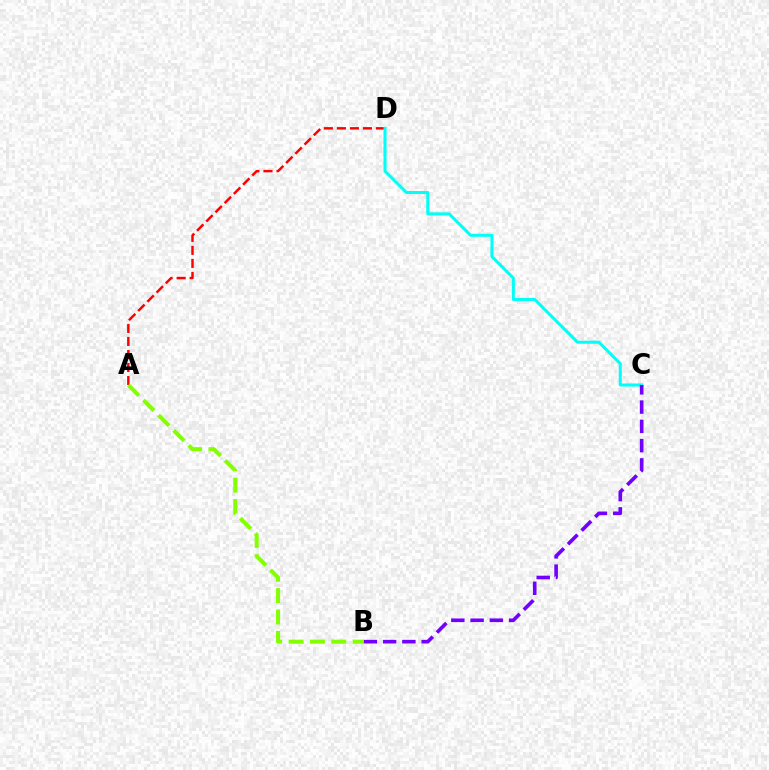{('A', 'D'): [{'color': '#ff0000', 'line_style': 'dashed', 'thickness': 1.77}], ('C', 'D'): [{'color': '#00fff6', 'line_style': 'solid', 'thickness': 2.18}], ('B', 'C'): [{'color': '#7200ff', 'line_style': 'dashed', 'thickness': 2.62}], ('A', 'B'): [{'color': '#84ff00', 'line_style': 'dashed', 'thickness': 2.9}]}